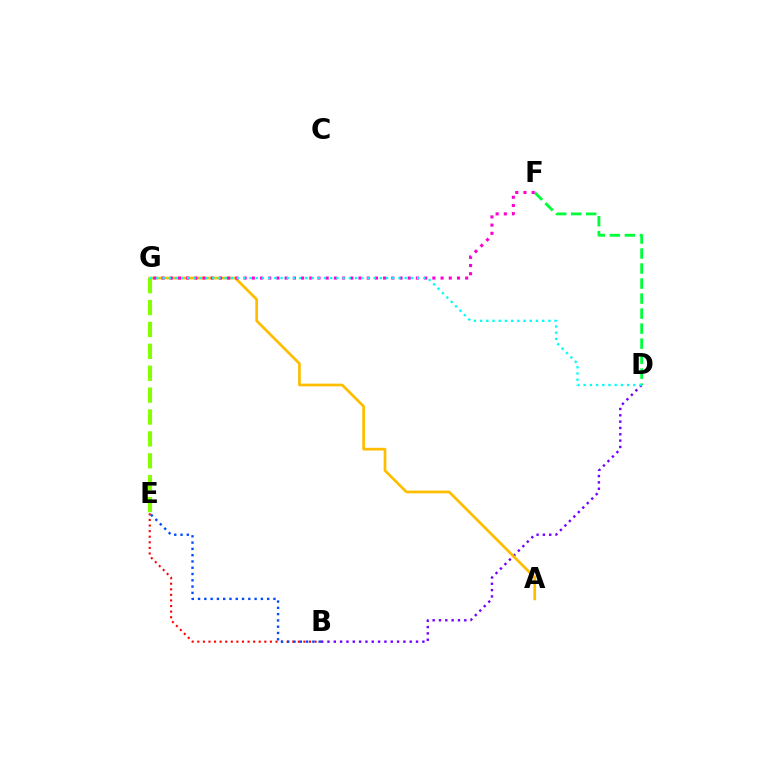{('B', 'D'): [{'color': '#7200ff', 'line_style': 'dotted', 'thickness': 1.72}], ('D', 'F'): [{'color': '#00ff39', 'line_style': 'dashed', 'thickness': 2.04}], ('A', 'G'): [{'color': '#ffbd00', 'line_style': 'solid', 'thickness': 1.95}], ('B', 'E'): [{'color': '#ff0000', 'line_style': 'dotted', 'thickness': 1.52}, {'color': '#004bff', 'line_style': 'dotted', 'thickness': 1.71}], ('E', 'G'): [{'color': '#84ff00', 'line_style': 'dashed', 'thickness': 2.97}], ('F', 'G'): [{'color': '#ff00cf', 'line_style': 'dotted', 'thickness': 2.23}], ('D', 'G'): [{'color': '#00fff6', 'line_style': 'dotted', 'thickness': 1.69}]}